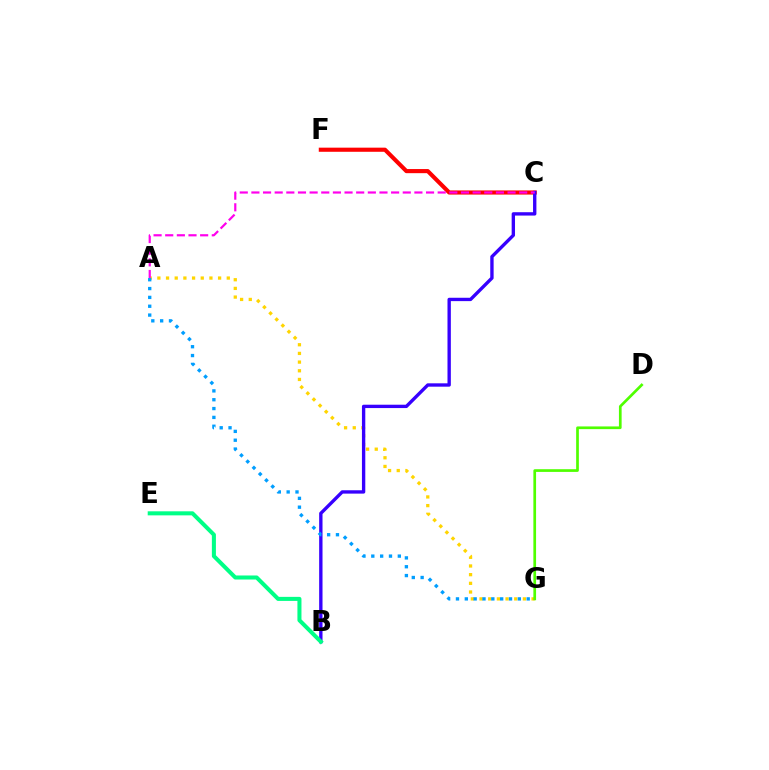{('A', 'G'): [{'color': '#ffd500', 'line_style': 'dotted', 'thickness': 2.36}, {'color': '#009eff', 'line_style': 'dotted', 'thickness': 2.4}], ('C', 'F'): [{'color': '#ff0000', 'line_style': 'solid', 'thickness': 2.97}], ('B', 'C'): [{'color': '#3700ff', 'line_style': 'solid', 'thickness': 2.42}], ('D', 'G'): [{'color': '#4fff00', 'line_style': 'solid', 'thickness': 1.94}], ('A', 'C'): [{'color': '#ff00ed', 'line_style': 'dashed', 'thickness': 1.58}], ('B', 'E'): [{'color': '#00ff86', 'line_style': 'solid', 'thickness': 2.91}]}